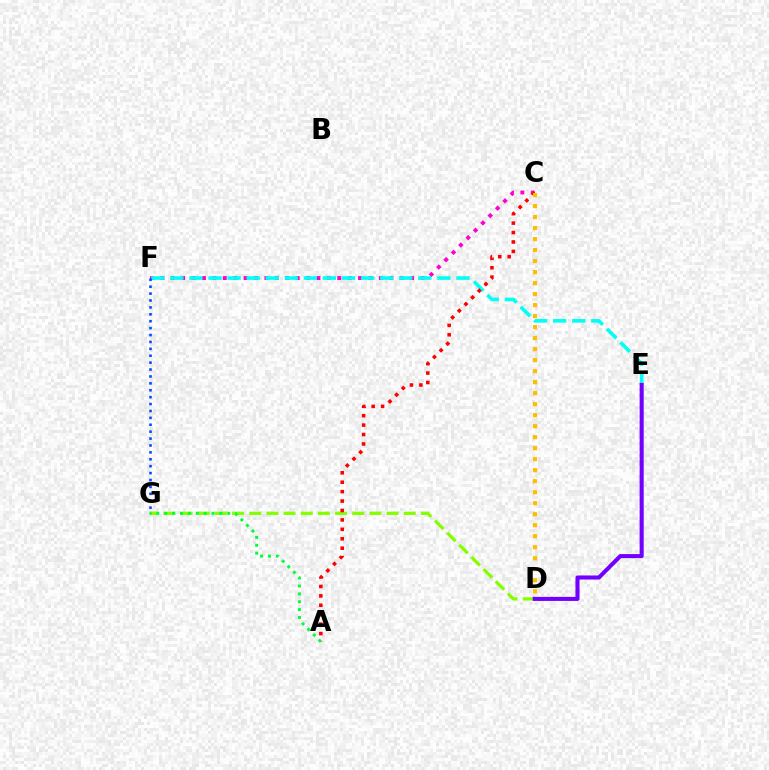{('D', 'G'): [{'color': '#84ff00', 'line_style': 'dashed', 'thickness': 2.33}], ('C', 'F'): [{'color': '#ff00cf', 'line_style': 'dotted', 'thickness': 2.83}], ('E', 'F'): [{'color': '#00fff6', 'line_style': 'dashed', 'thickness': 2.59}], ('A', 'C'): [{'color': '#ff0000', 'line_style': 'dotted', 'thickness': 2.56}], ('D', 'E'): [{'color': '#7200ff', 'line_style': 'solid', 'thickness': 2.94}], ('C', 'D'): [{'color': '#ffbd00', 'line_style': 'dotted', 'thickness': 2.99}], ('F', 'G'): [{'color': '#004bff', 'line_style': 'dotted', 'thickness': 1.88}], ('A', 'G'): [{'color': '#00ff39', 'line_style': 'dotted', 'thickness': 2.14}]}